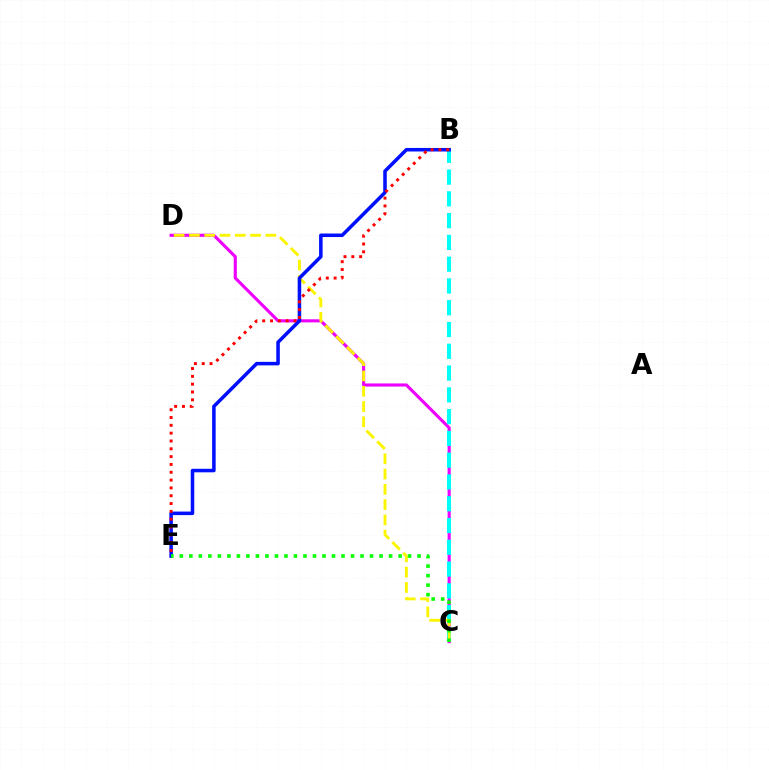{('C', 'D'): [{'color': '#ee00ff', 'line_style': 'solid', 'thickness': 2.23}, {'color': '#fcf500', 'line_style': 'dashed', 'thickness': 2.08}], ('B', 'C'): [{'color': '#00fff6', 'line_style': 'dashed', 'thickness': 2.96}], ('B', 'E'): [{'color': '#0010ff', 'line_style': 'solid', 'thickness': 2.54}, {'color': '#ff0000', 'line_style': 'dotted', 'thickness': 2.12}], ('C', 'E'): [{'color': '#08ff00', 'line_style': 'dotted', 'thickness': 2.58}]}